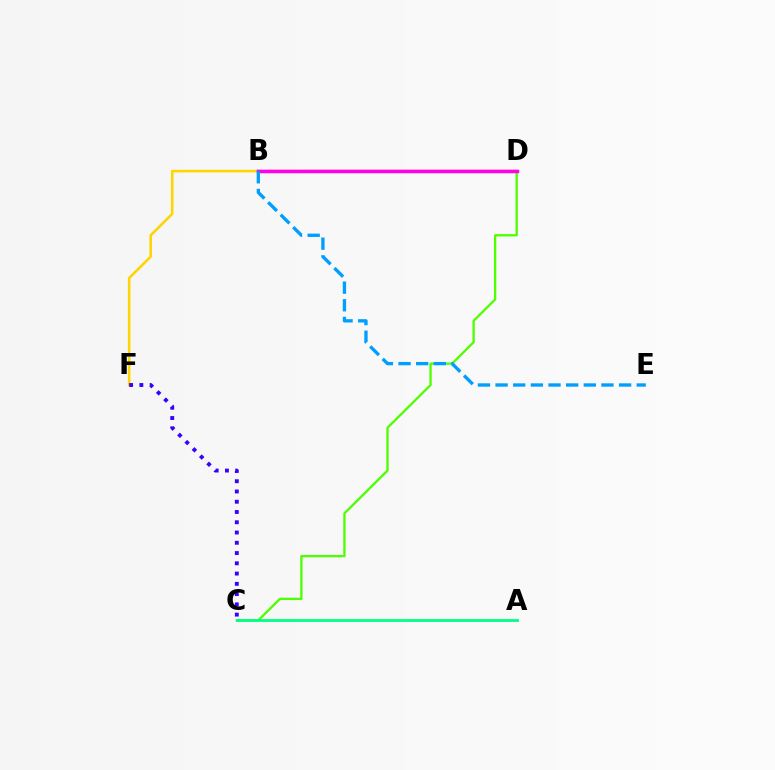{('B', 'D'): [{'color': '#ff0000', 'line_style': 'solid', 'thickness': 1.61}, {'color': '#ff00ed', 'line_style': 'solid', 'thickness': 2.5}], ('B', 'F'): [{'color': '#ffd500', 'line_style': 'solid', 'thickness': 1.84}], ('C', 'D'): [{'color': '#4fff00', 'line_style': 'solid', 'thickness': 1.67}], ('A', 'C'): [{'color': '#00ff86', 'line_style': 'solid', 'thickness': 2.02}], ('B', 'E'): [{'color': '#009eff', 'line_style': 'dashed', 'thickness': 2.4}], ('C', 'F'): [{'color': '#3700ff', 'line_style': 'dotted', 'thickness': 2.79}]}